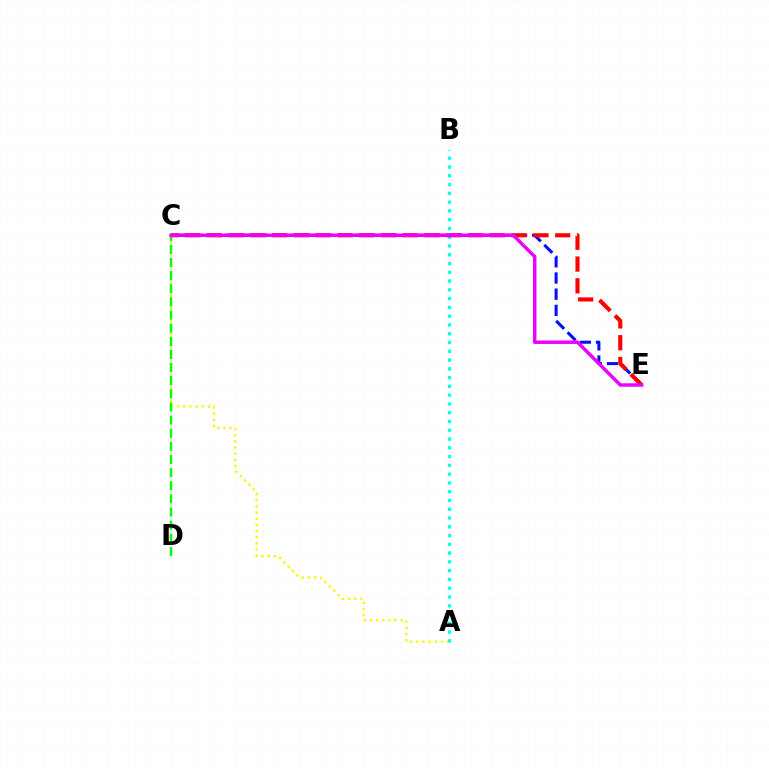{('C', 'E'): [{'color': '#0010ff', 'line_style': 'dashed', 'thickness': 2.2}, {'color': '#ff0000', 'line_style': 'dashed', 'thickness': 2.96}, {'color': '#ee00ff', 'line_style': 'solid', 'thickness': 2.48}], ('A', 'C'): [{'color': '#fcf500', 'line_style': 'dotted', 'thickness': 1.67}], ('C', 'D'): [{'color': '#08ff00', 'line_style': 'dashed', 'thickness': 1.78}], ('A', 'B'): [{'color': '#00fff6', 'line_style': 'dotted', 'thickness': 2.38}]}